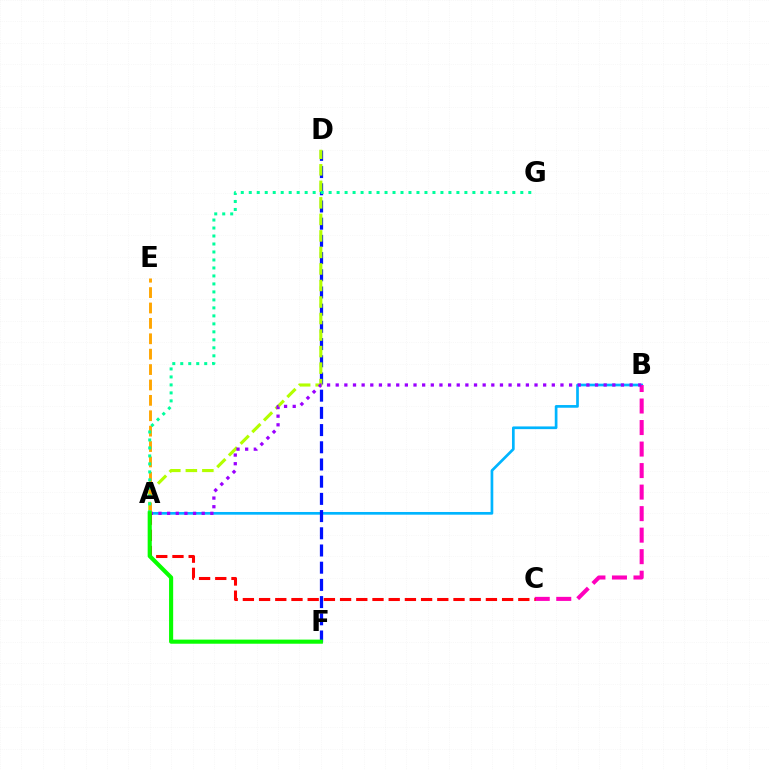{('A', 'B'): [{'color': '#00b5ff', 'line_style': 'solid', 'thickness': 1.94}, {'color': '#9b00ff', 'line_style': 'dotted', 'thickness': 2.35}], ('D', 'F'): [{'color': '#0010ff', 'line_style': 'dashed', 'thickness': 2.34}], ('B', 'C'): [{'color': '#ff00bd', 'line_style': 'dashed', 'thickness': 2.92}], ('A', 'D'): [{'color': '#b3ff00', 'line_style': 'dashed', 'thickness': 2.25}], ('A', 'E'): [{'color': '#ffa500', 'line_style': 'dashed', 'thickness': 2.09}], ('A', 'C'): [{'color': '#ff0000', 'line_style': 'dashed', 'thickness': 2.2}], ('A', 'G'): [{'color': '#00ff9d', 'line_style': 'dotted', 'thickness': 2.17}], ('A', 'F'): [{'color': '#08ff00', 'line_style': 'solid', 'thickness': 2.96}]}